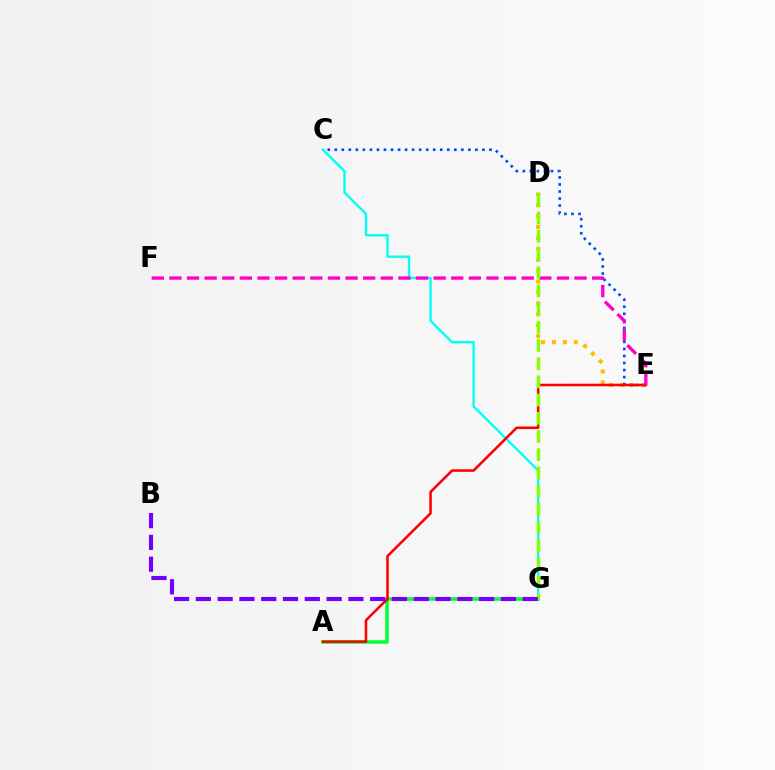{('C', 'G'): [{'color': '#00fff6', 'line_style': 'solid', 'thickness': 1.7}], ('A', 'G'): [{'color': '#00ff39', 'line_style': 'solid', 'thickness': 2.53}], ('D', 'E'): [{'color': '#ffbd00', 'line_style': 'dotted', 'thickness': 2.96}], ('C', 'E'): [{'color': '#004bff', 'line_style': 'dotted', 'thickness': 1.91}], ('A', 'E'): [{'color': '#ff0000', 'line_style': 'solid', 'thickness': 1.84}], ('E', 'F'): [{'color': '#ff00cf', 'line_style': 'dashed', 'thickness': 2.39}], ('D', 'G'): [{'color': '#84ff00', 'line_style': 'dashed', 'thickness': 2.47}], ('B', 'G'): [{'color': '#7200ff', 'line_style': 'dashed', 'thickness': 2.96}]}